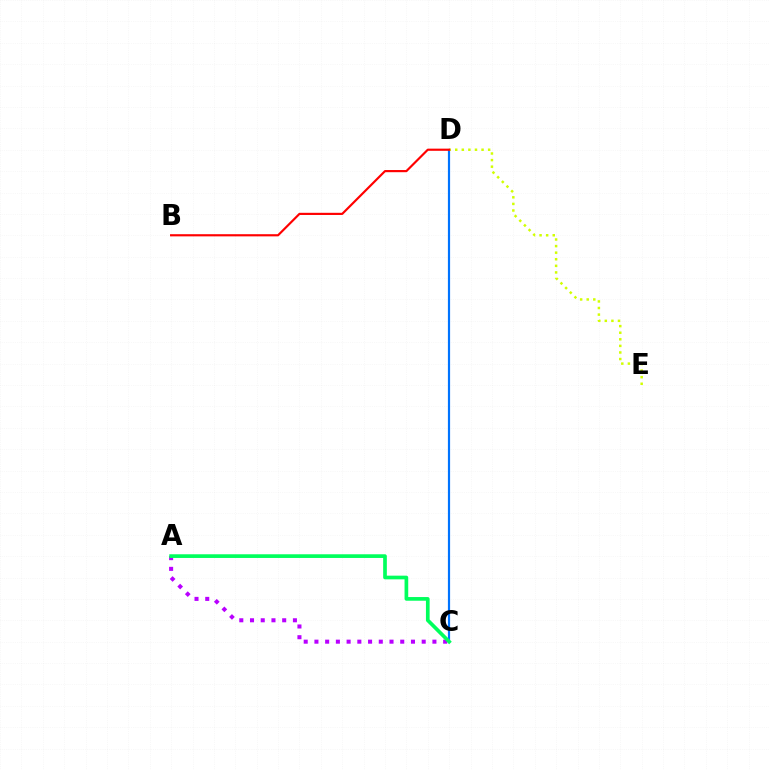{('C', 'D'): [{'color': '#0074ff', 'line_style': 'solid', 'thickness': 1.58}], ('D', 'E'): [{'color': '#d1ff00', 'line_style': 'dotted', 'thickness': 1.79}], ('A', 'C'): [{'color': '#b900ff', 'line_style': 'dotted', 'thickness': 2.91}, {'color': '#00ff5c', 'line_style': 'solid', 'thickness': 2.65}], ('B', 'D'): [{'color': '#ff0000', 'line_style': 'solid', 'thickness': 1.56}]}